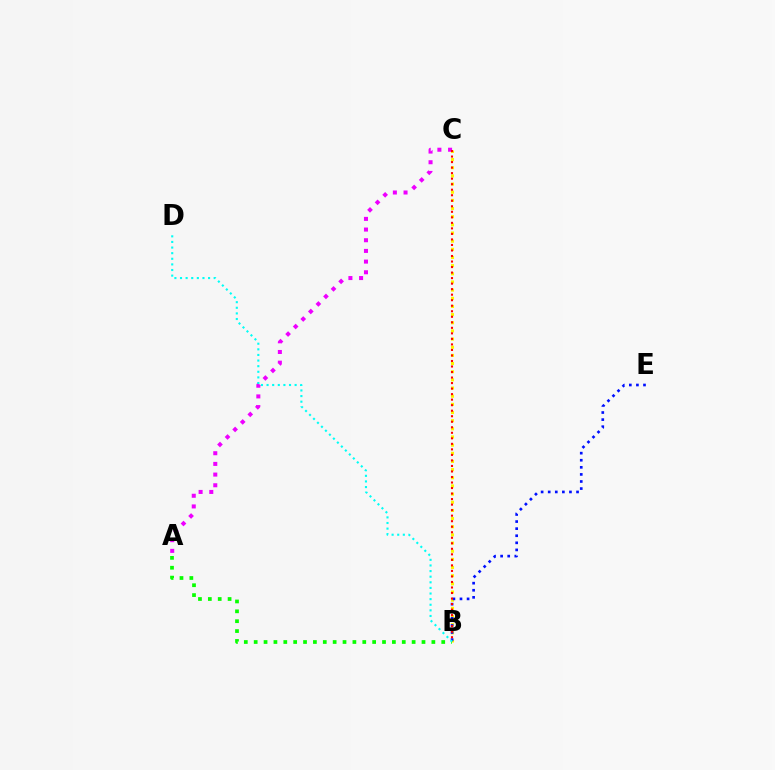{('A', 'C'): [{'color': '#ee00ff', 'line_style': 'dotted', 'thickness': 2.9}], ('B', 'C'): [{'color': '#fcf500', 'line_style': 'dotted', 'thickness': 2.22}, {'color': '#ff0000', 'line_style': 'dotted', 'thickness': 1.5}], ('A', 'B'): [{'color': '#08ff00', 'line_style': 'dotted', 'thickness': 2.68}], ('B', 'E'): [{'color': '#0010ff', 'line_style': 'dotted', 'thickness': 1.92}], ('B', 'D'): [{'color': '#00fff6', 'line_style': 'dotted', 'thickness': 1.52}]}